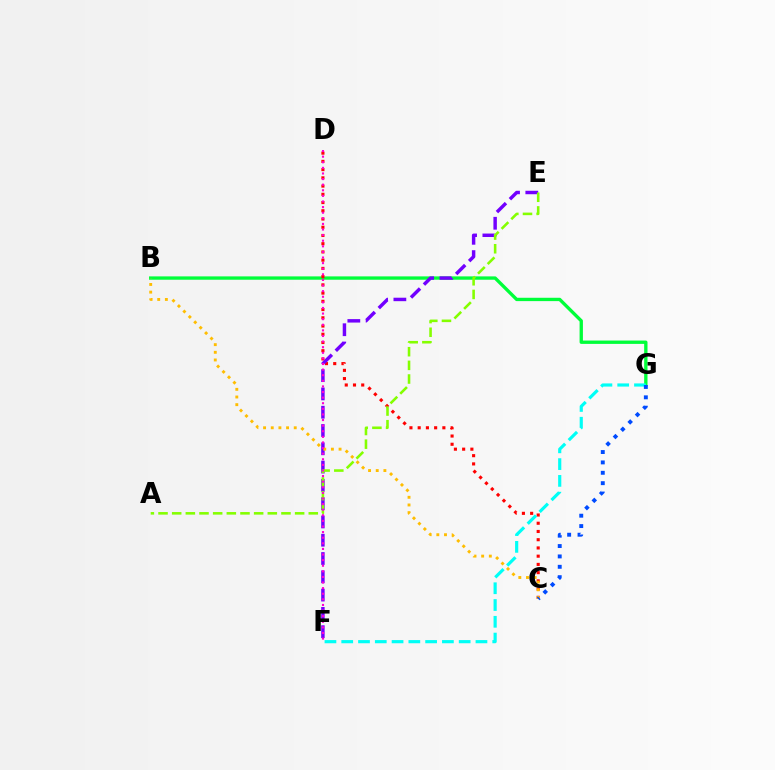{('B', 'G'): [{'color': '#00ff39', 'line_style': 'solid', 'thickness': 2.4}], ('C', 'D'): [{'color': '#ff0000', 'line_style': 'dotted', 'thickness': 2.24}], ('E', 'F'): [{'color': '#7200ff', 'line_style': 'dashed', 'thickness': 2.48}], ('F', 'G'): [{'color': '#00fff6', 'line_style': 'dashed', 'thickness': 2.28}], ('B', 'C'): [{'color': '#ffbd00', 'line_style': 'dotted', 'thickness': 2.08}], ('A', 'E'): [{'color': '#84ff00', 'line_style': 'dashed', 'thickness': 1.86}], ('D', 'F'): [{'color': '#ff00cf', 'line_style': 'dotted', 'thickness': 1.52}], ('C', 'G'): [{'color': '#004bff', 'line_style': 'dotted', 'thickness': 2.82}]}